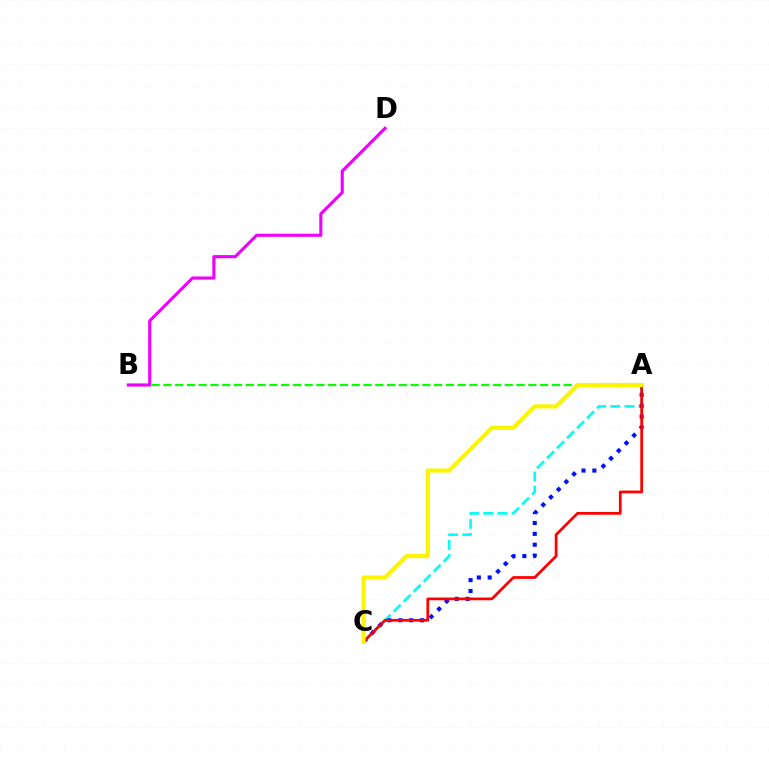{('A', 'C'): [{'color': '#00fff6', 'line_style': 'dashed', 'thickness': 1.92}, {'color': '#0010ff', 'line_style': 'dotted', 'thickness': 2.96}, {'color': '#ff0000', 'line_style': 'solid', 'thickness': 1.98}, {'color': '#fcf500', 'line_style': 'solid', 'thickness': 2.98}], ('A', 'B'): [{'color': '#08ff00', 'line_style': 'dashed', 'thickness': 1.6}], ('B', 'D'): [{'color': '#ee00ff', 'line_style': 'solid', 'thickness': 2.24}]}